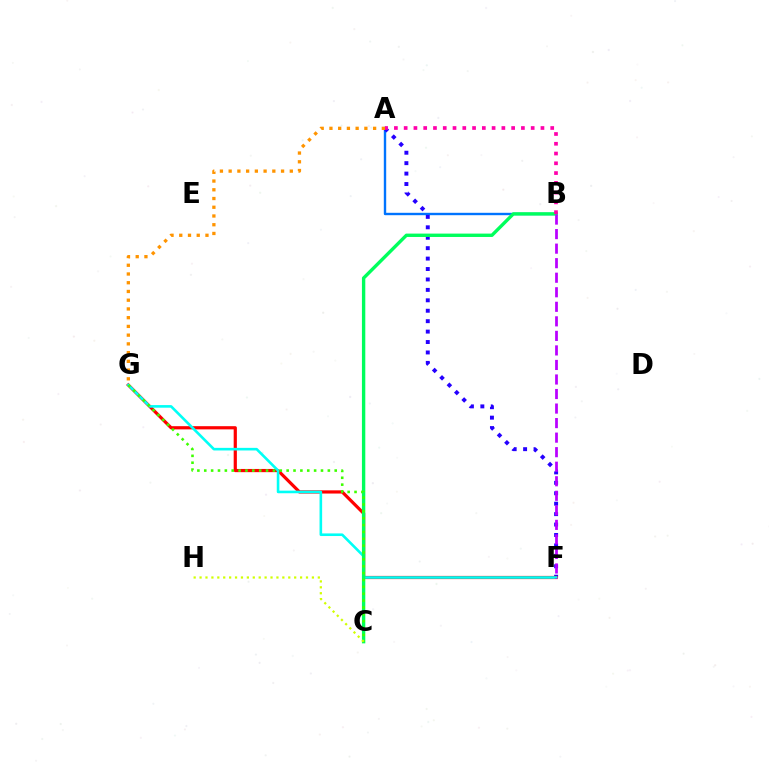{('A', 'B'): [{'color': '#0074ff', 'line_style': 'solid', 'thickness': 1.72}, {'color': '#ff00ac', 'line_style': 'dotted', 'thickness': 2.65}], ('A', 'F'): [{'color': '#2500ff', 'line_style': 'dotted', 'thickness': 2.83}], ('F', 'G'): [{'color': '#ff0000', 'line_style': 'solid', 'thickness': 2.3}, {'color': '#00fff6', 'line_style': 'solid', 'thickness': 1.88}], ('B', 'C'): [{'color': '#00ff5c', 'line_style': 'solid', 'thickness': 2.43}], ('C', 'G'): [{'color': '#3dff00', 'line_style': 'dotted', 'thickness': 1.87}], ('A', 'G'): [{'color': '#ff9400', 'line_style': 'dotted', 'thickness': 2.37}], ('B', 'F'): [{'color': '#b900ff', 'line_style': 'dashed', 'thickness': 1.97}], ('C', 'H'): [{'color': '#d1ff00', 'line_style': 'dotted', 'thickness': 1.61}]}